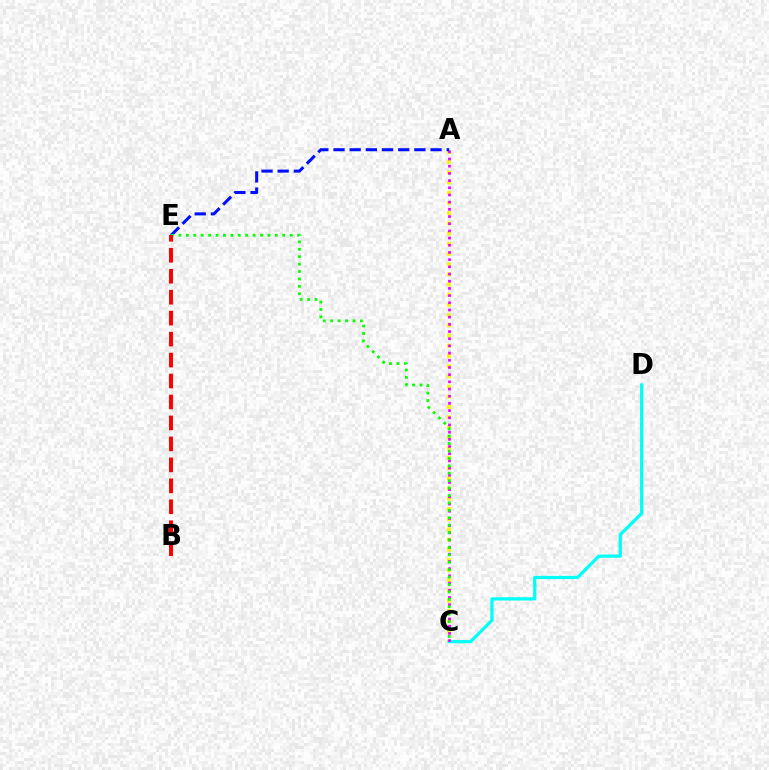{('A', 'C'): [{'color': '#fcf500', 'line_style': 'dotted', 'thickness': 2.77}, {'color': '#ee00ff', 'line_style': 'dotted', 'thickness': 1.95}], ('C', 'D'): [{'color': '#00fff6', 'line_style': 'solid', 'thickness': 2.33}], ('A', 'E'): [{'color': '#0010ff', 'line_style': 'dashed', 'thickness': 2.2}], ('C', 'E'): [{'color': '#08ff00', 'line_style': 'dotted', 'thickness': 2.02}], ('B', 'E'): [{'color': '#ff0000', 'line_style': 'dashed', 'thickness': 2.85}]}